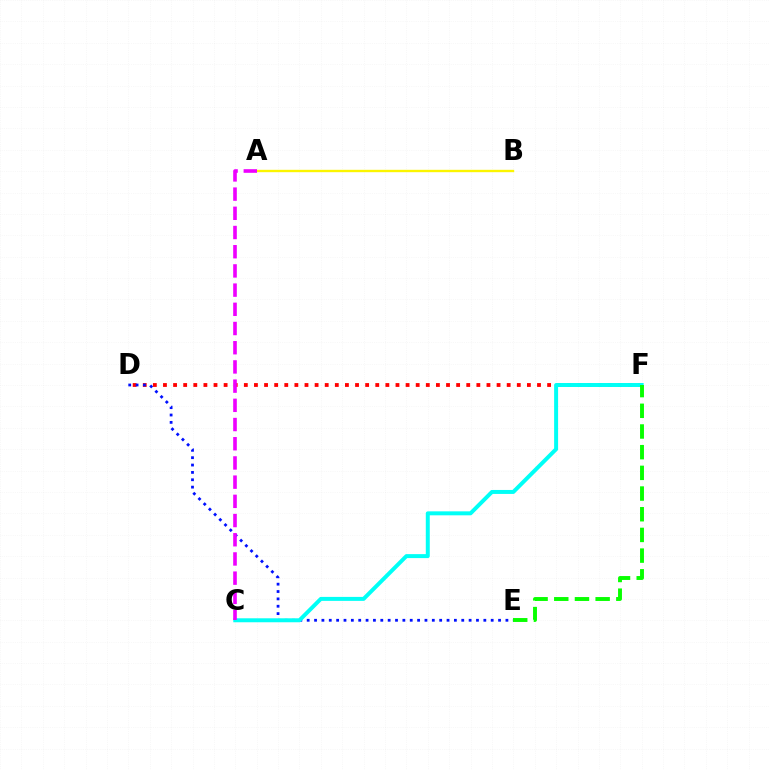{('D', 'F'): [{'color': '#ff0000', 'line_style': 'dotted', 'thickness': 2.75}], ('D', 'E'): [{'color': '#0010ff', 'line_style': 'dotted', 'thickness': 2.0}], ('C', 'F'): [{'color': '#00fff6', 'line_style': 'solid', 'thickness': 2.86}], ('A', 'B'): [{'color': '#fcf500', 'line_style': 'solid', 'thickness': 1.71}], ('E', 'F'): [{'color': '#08ff00', 'line_style': 'dashed', 'thickness': 2.81}], ('A', 'C'): [{'color': '#ee00ff', 'line_style': 'dashed', 'thickness': 2.61}]}